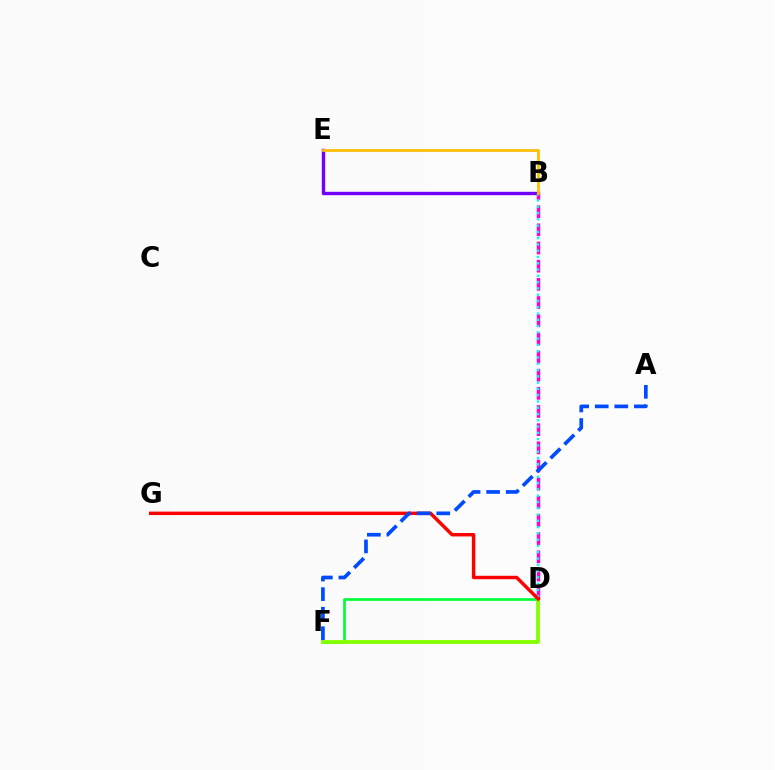{('D', 'F'): [{'color': '#00ff39', 'line_style': 'solid', 'thickness': 1.95}, {'color': '#84ff00', 'line_style': 'solid', 'thickness': 2.74}], ('B', 'E'): [{'color': '#7200ff', 'line_style': 'solid', 'thickness': 2.44}, {'color': '#ffbd00', 'line_style': 'solid', 'thickness': 1.98}], ('B', 'D'): [{'color': '#ff00cf', 'line_style': 'dashed', 'thickness': 2.47}, {'color': '#00fff6', 'line_style': 'dotted', 'thickness': 1.71}], ('D', 'G'): [{'color': '#ff0000', 'line_style': 'solid', 'thickness': 2.48}], ('A', 'F'): [{'color': '#004bff', 'line_style': 'dashed', 'thickness': 2.66}]}